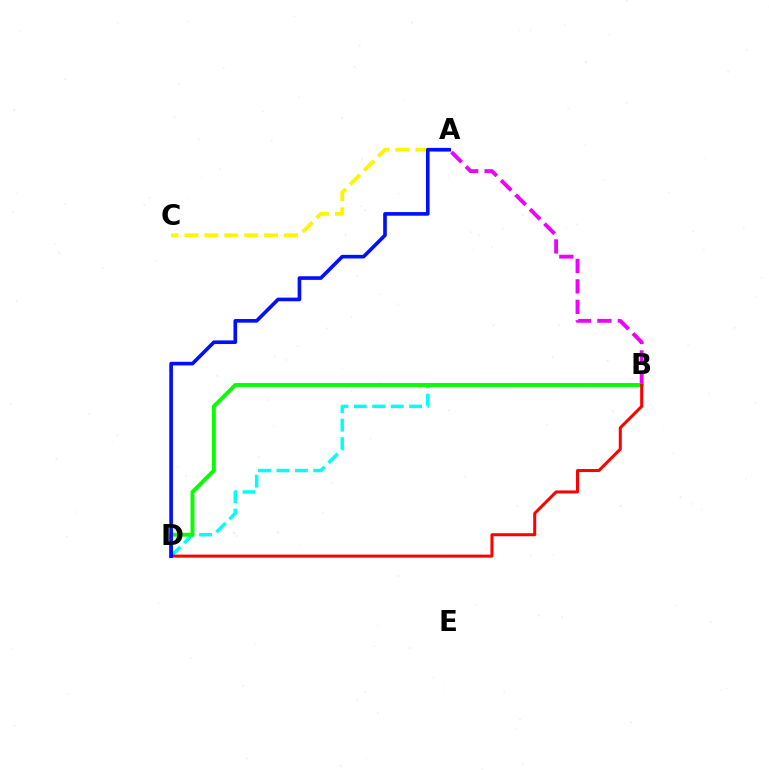{('B', 'D'): [{'color': '#00fff6', 'line_style': 'dashed', 'thickness': 2.5}, {'color': '#08ff00', 'line_style': 'solid', 'thickness': 2.82}, {'color': '#ff0000', 'line_style': 'solid', 'thickness': 2.18}], ('A', 'B'): [{'color': '#ee00ff', 'line_style': 'dashed', 'thickness': 2.78}], ('A', 'C'): [{'color': '#fcf500', 'line_style': 'dashed', 'thickness': 2.71}], ('A', 'D'): [{'color': '#0010ff', 'line_style': 'solid', 'thickness': 2.62}]}